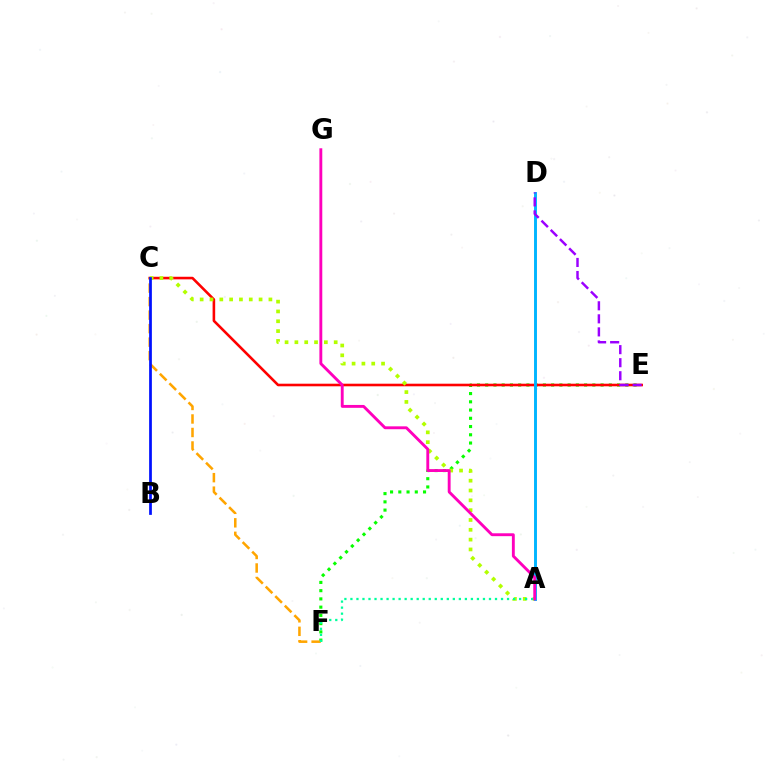{('E', 'F'): [{'color': '#08ff00', 'line_style': 'dotted', 'thickness': 2.24}], ('C', 'E'): [{'color': '#ff0000', 'line_style': 'solid', 'thickness': 1.86}], ('A', 'C'): [{'color': '#b3ff00', 'line_style': 'dotted', 'thickness': 2.67}], ('A', 'D'): [{'color': '#00b5ff', 'line_style': 'solid', 'thickness': 2.1}], ('C', 'F'): [{'color': '#ffa500', 'line_style': 'dashed', 'thickness': 1.84}], ('D', 'E'): [{'color': '#9b00ff', 'line_style': 'dashed', 'thickness': 1.77}], ('A', 'F'): [{'color': '#00ff9d', 'line_style': 'dotted', 'thickness': 1.64}], ('B', 'C'): [{'color': '#0010ff', 'line_style': 'solid', 'thickness': 1.97}], ('A', 'G'): [{'color': '#ff00bd', 'line_style': 'solid', 'thickness': 2.07}]}